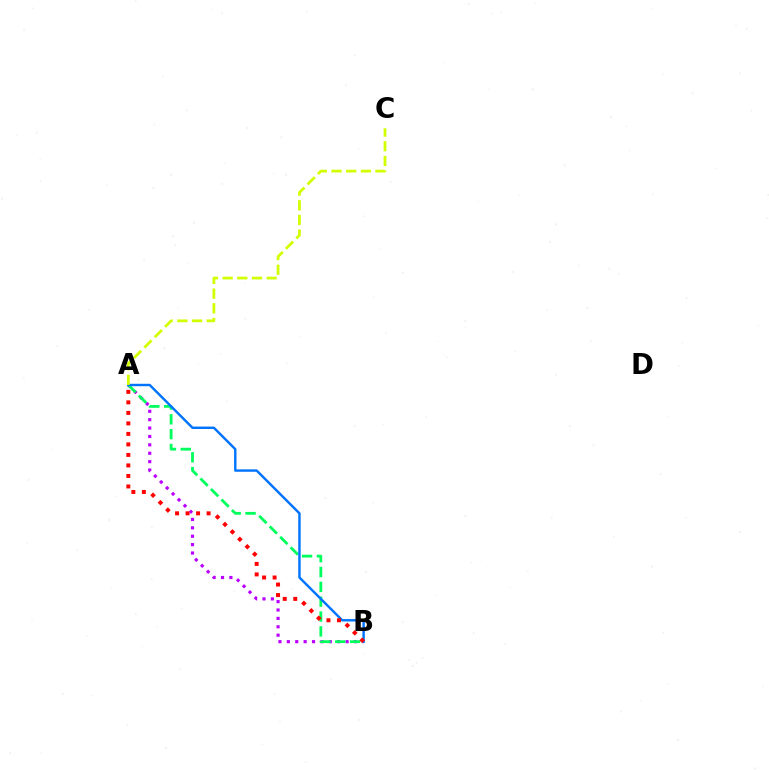{('A', 'B'): [{'color': '#b900ff', 'line_style': 'dotted', 'thickness': 2.28}, {'color': '#00ff5c', 'line_style': 'dashed', 'thickness': 2.02}, {'color': '#0074ff', 'line_style': 'solid', 'thickness': 1.75}, {'color': '#ff0000', 'line_style': 'dotted', 'thickness': 2.86}], ('A', 'C'): [{'color': '#d1ff00', 'line_style': 'dashed', 'thickness': 1.99}]}